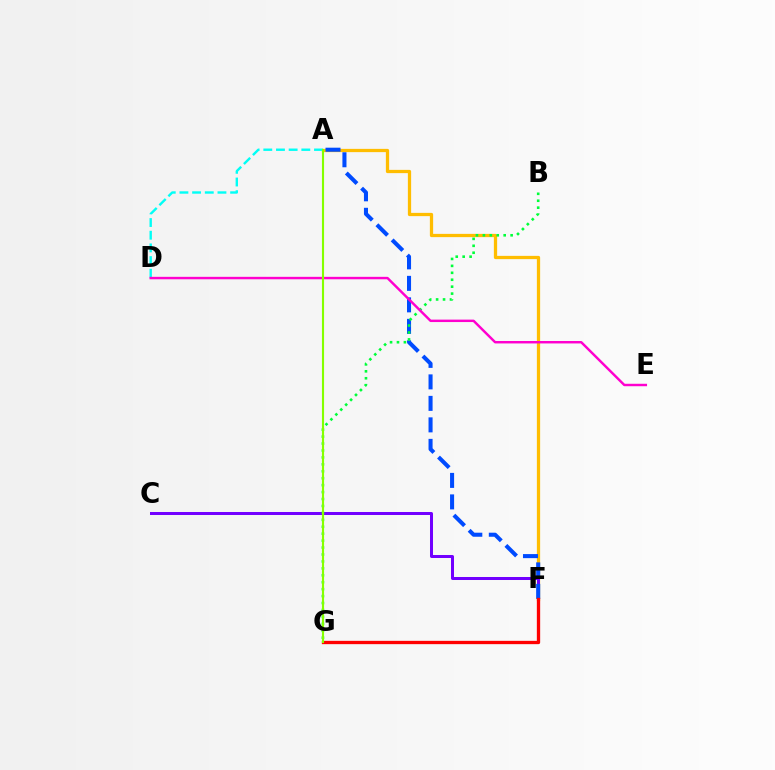{('A', 'F'): [{'color': '#ffbd00', 'line_style': 'solid', 'thickness': 2.35}, {'color': '#004bff', 'line_style': 'dashed', 'thickness': 2.92}], ('A', 'D'): [{'color': '#00fff6', 'line_style': 'dashed', 'thickness': 1.72}], ('C', 'F'): [{'color': '#7200ff', 'line_style': 'solid', 'thickness': 2.17}], ('B', 'G'): [{'color': '#00ff39', 'line_style': 'dotted', 'thickness': 1.88}], ('F', 'G'): [{'color': '#ff0000', 'line_style': 'solid', 'thickness': 2.39}], ('D', 'E'): [{'color': '#ff00cf', 'line_style': 'solid', 'thickness': 1.76}], ('A', 'G'): [{'color': '#84ff00', 'line_style': 'solid', 'thickness': 1.53}]}